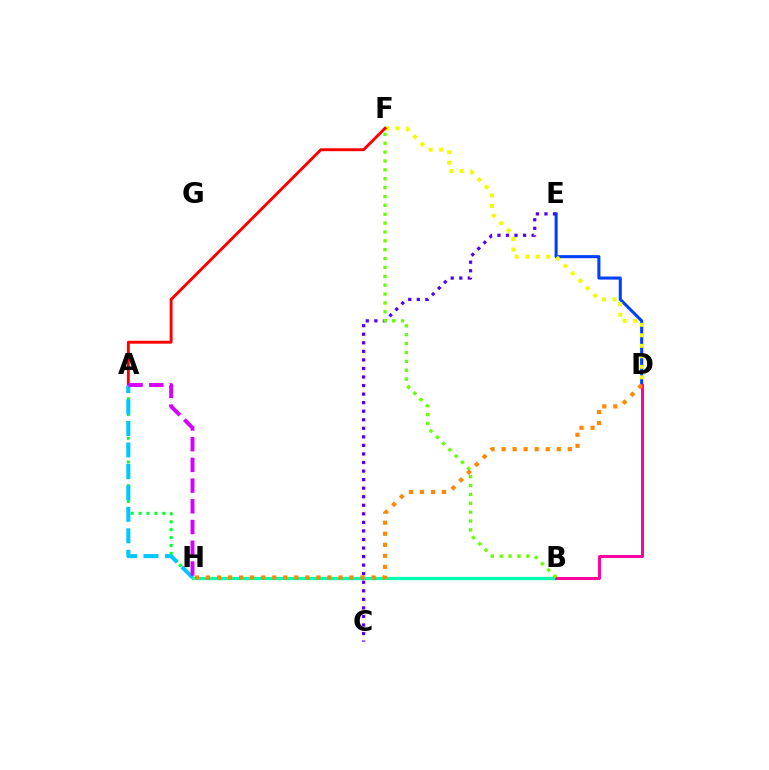{('B', 'H'): [{'color': '#00ffaf', 'line_style': 'solid', 'thickness': 2.35}], ('D', 'E'): [{'color': '#003fff', 'line_style': 'solid', 'thickness': 2.21}], ('C', 'E'): [{'color': '#4f00ff', 'line_style': 'dotted', 'thickness': 2.32}], ('A', 'H'): [{'color': '#00ff27', 'line_style': 'dotted', 'thickness': 2.14}, {'color': '#00c7ff', 'line_style': 'dashed', 'thickness': 2.92}, {'color': '#d600ff', 'line_style': 'dashed', 'thickness': 2.81}], ('D', 'F'): [{'color': '#eeff00', 'line_style': 'dotted', 'thickness': 2.85}], ('A', 'F'): [{'color': '#ff0000', 'line_style': 'solid', 'thickness': 2.09}], ('B', 'D'): [{'color': '#ff00a0', 'line_style': 'solid', 'thickness': 2.13}], ('B', 'F'): [{'color': '#66ff00', 'line_style': 'dotted', 'thickness': 2.41}], ('D', 'H'): [{'color': '#ff8800', 'line_style': 'dotted', 'thickness': 3.0}]}